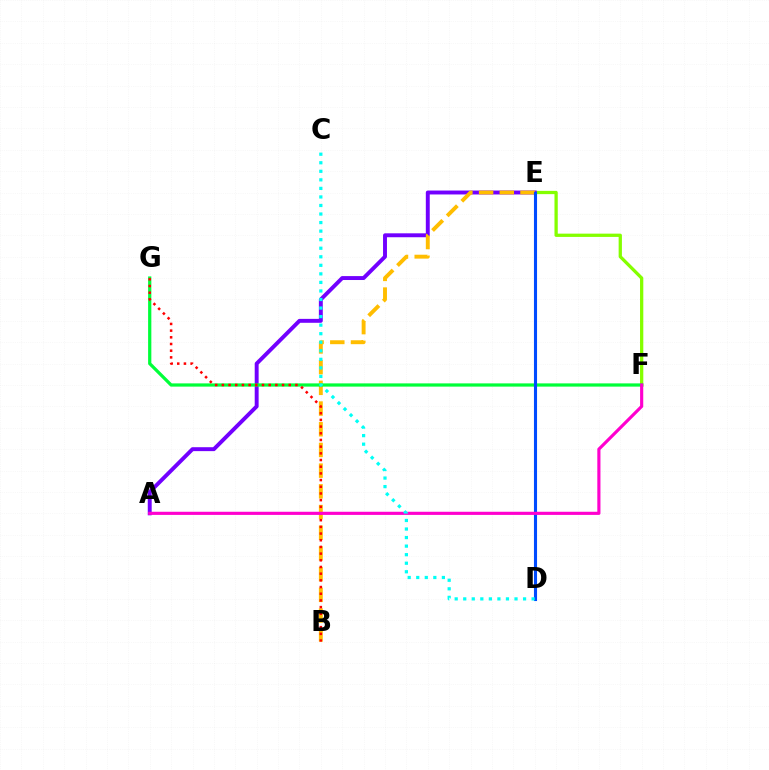{('E', 'F'): [{'color': '#84ff00', 'line_style': 'solid', 'thickness': 2.36}], ('A', 'E'): [{'color': '#7200ff', 'line_style': 'solid', 'thickness': 2.82}], ('B', 'E'): [{'color': '#ffbd00', 'line_style': 'dashed', 'thickness': 2.81}], ('F', 'G'): [{'color': '#00ff39', 'line_style': 'solid', 'thickness': 2.33}], ('B', 'G'): [{'color': '#ff0000', 'line_style': 'dotted', 'thickness': 1.82}], ('D', 'E'): [{'color': '#004bff', 'line_style': 'solid', 'thickness': 2.23}], ('A', 'F'): [{'color': '#ff00cf', 'line_style': 'solid', 'thickness': 2.27}], ('C', 'D'): [{'color': '#00fff6', 'line_style': 'dotted', 'thickness': 2.32}]}